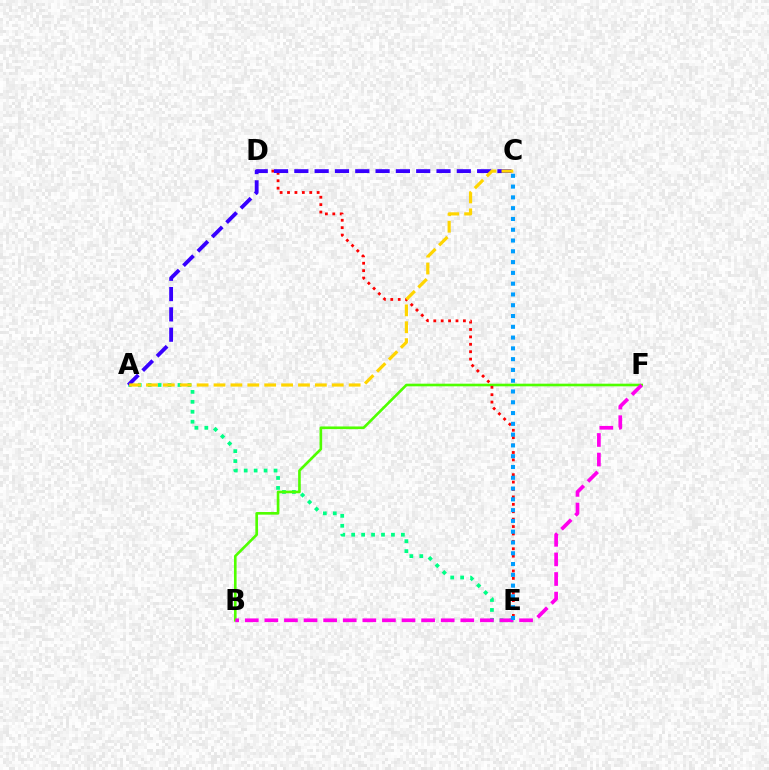{('A', 'E'): [{'color': '#00ff86', 'line_style': 'dotted', 'thickness': 2.7}], ('B', 'F'): [{'color': '#4fff00', 'line_style': 'solid', 'thickness': 1.9}, {'color': '#ff00ed', 'line_style': 'dashed', 'thickness': 2.66}], ('D', 'E'): [{'color': '#ff0000', 'line_style': 'dotted', 'thickness': 2.01}], ('A', 'C'): [{'color': '#3700ff', 'line_style': 'dashed', 'thickness': 2.76}, {'color': '#ffd500', 'line_style': 'dashed', 'thickness': 2.29}], ('C', 'E'): [{'color': '#009eff', 'line_style': 'dotted', 'thickness': 2.93}]}